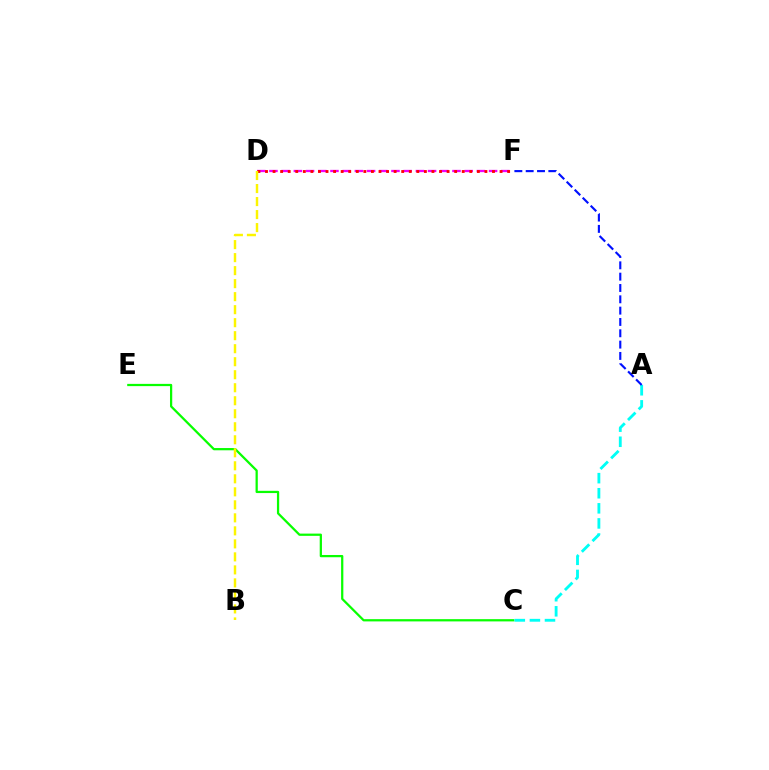{('C', 'E'): [{'color': '#08ff00', 'line_style': 'solid', 'thickness': 1.62}], ('D', 'F'): [{'color': '#ee00ff', 'line_style': 'dashed', 'thickness': 1.66}, {'color': '#ff0000', 'line_style': 'dotted', 'thickness': 2.06}], ('B', 'D'): [{'color': '#fcf500', 'line_style': 'dashed', 'thickness': 1.77}], ('A', 'C'): [{'color': '#00fff6', 'line_style': 'dashed', 'thickness': 2.05}], ('A', 'F'): [{'color': '#0010ff', 'line_style': 'dashed', 'thickness': 1.54}]}